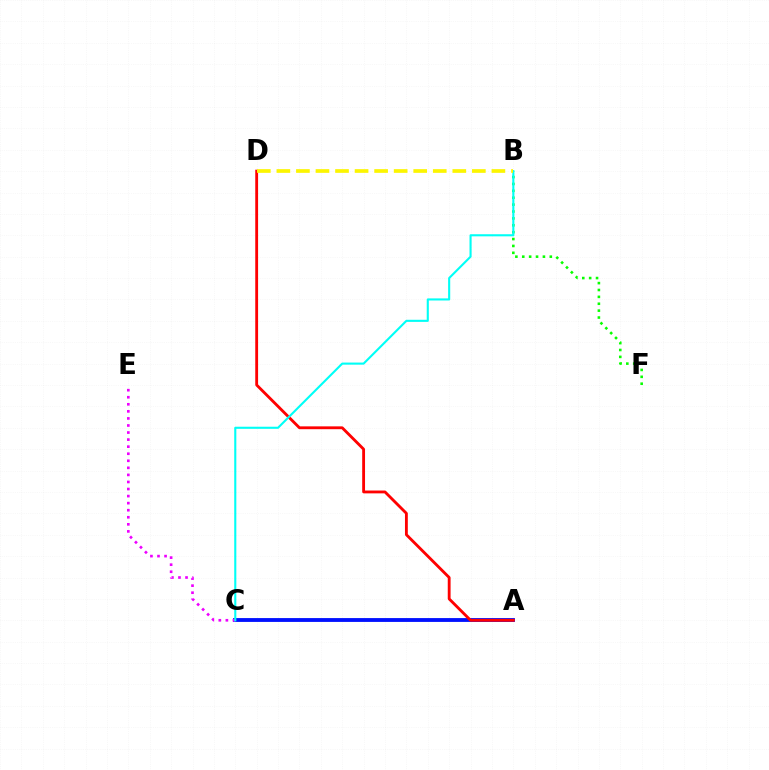{('A', 'C'): [{'color': '#0010ff', 'line_style': 'solid', 'thickness': 2.76}], ('C', 'E'): [{'color': '#ee00ff', 'line_style': 'dotted', 'thickness': 1.92}], ('B', 'F'): [{'color': '#08ff00', 'line_style': 'dotted', 'thickness': 1.87}], ('A', 'D'): [{'color': '#ff0000', 'line_style': 'solid', 'thickness': 2.04}], ('B', 'C'): [{'color': '#00fff6', 'line_style': 'solid', 'thickness': 1.52}], ('B', 'D'): [{'color': '#fcf500', 'line_style': 'dashed', 'thickness': 2.66}]}